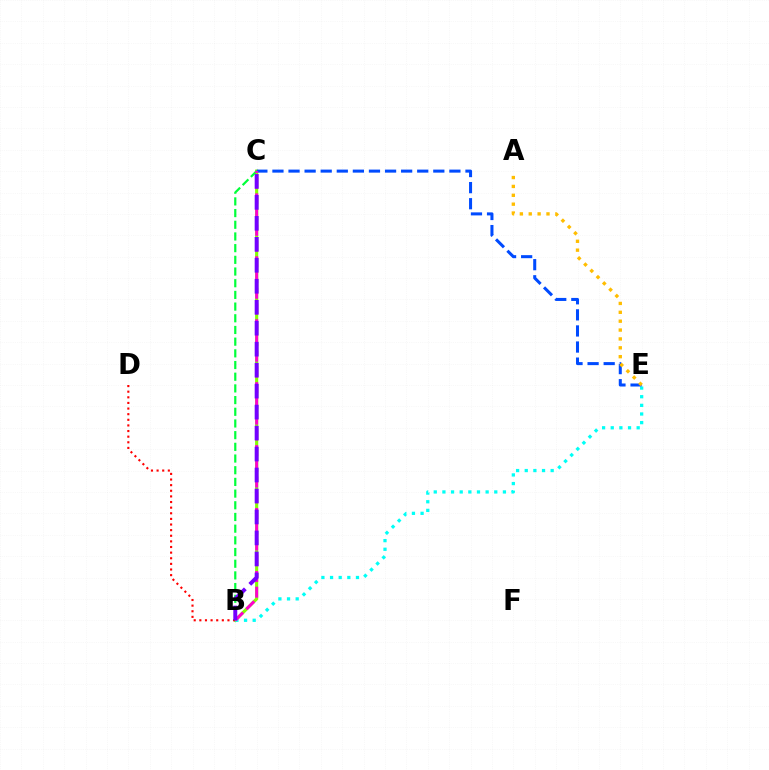{('B', 'C'): [{'color': '#84ff00', 'line_style': 'solid', 'thickness': 2.25}, {'color': '#00ff39', 'line_style': 'dashed', 'thickness': 1.59}, {'color': '#ff00cf', 'line_style': 'dashed', 'thickness': 2.14}, {'color': '#7200ff', 'line_style': 'dashed', 'thickness': 2.85}], ('B', 'E'): [{'color': '#00fff6', 'line_style': 'dotted', 'thickness': 2.35}], ('B', 'D'): [{'color': '#ff0000', 'line_style': 'dotted', 'thickness': 1.53}], ('C', 'E'): [{'color': '#004bff', 'line_style': 'dashed', 'thickness': 2.19}], ('A', 'E'): [{'color': '#ffbd00', 'line_style': 'dotted', 'thickness': 2.41}]}